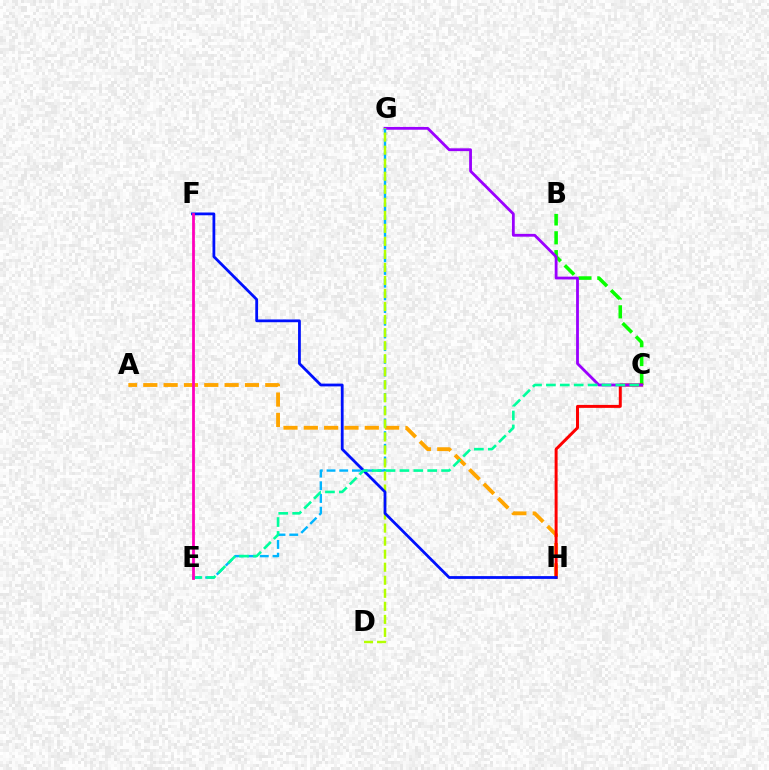{('A', 'H'): [{'color': '#ffa500', 'line_style': 'dashed', 'thickness': 2.76}], ('B', 'C'): [{'color': '#08ff00', 'line_style': 'dashed', 'thickness': 2.56}], ('C', 'H'): [{'color': '#ff0000', 'line_style': 'solid', 'thickness': 2.14}], ('C', 'G'): [{'color': '#9b00ff', 'line_style': 'solid', 'thickness': 2.02}], ('E', 'G'): [{'color': '#00b5ff', 'line_style': 'dashed', 'thickness': 1.73}], ('D', 'G'): [{'color': '#b3ff00', 'line_style': 'dashed', 'thickness': 1.77}], ('F', 'H'): [{'color': '#0010ff', 'line_style': 'solid', 'thickness': 2.0}], ('C', 'E'): [{'color': '#00ff9d', 'line_style': 'dashed', 'thickness': 1.89}], ('E', 'F'): [{'color': '#ff00bd', 'line_style': 'solid', 'thickness': 2.0}]}